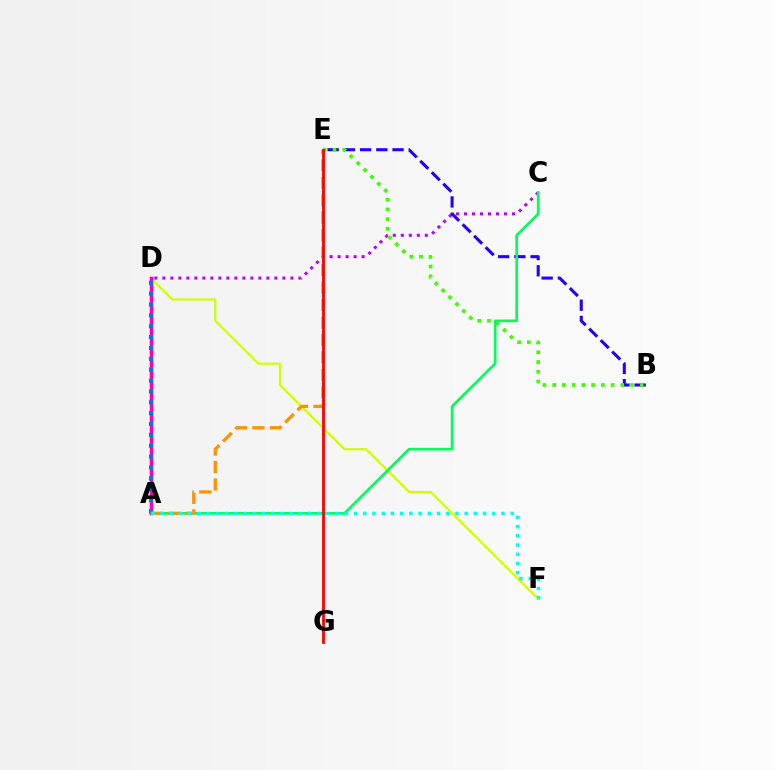{('C', 'D'): [{'color': '#b900ff', 'line_style': 'dotted', 'thickness': 2.17}], ('D', 'F'): [{'color': '#d1ff00', 'line_style': 'solid', 'thickness': 1.57}], ('B', 'E'): [{'color': '#2500ff', 'line_style': 'dashed', 'thickness': 2.2}, {'color': '#3dff00', 'line_style': 'dotted', 'thickness': 2.64}], ('A', 'C'): [{'color': '#00ff5c', 'line_style': 'solid', 'thickness': 1.92}], ('A', 'D'): [{'color': '#ff00ac', 'line_style': 'solid', 'thickness': 2.51}, {'color': '#0074ff', 'line_style': 'dotted', 'thickness': 2.95}], ('A', 'E'): [{'color': '#ff9400', 'line_style': 'dashed', 'thickness': 2.37}], ('E', 'G'): [{'color': '#ff0000', 'line_style': 'solid', 'thickness': 2.02}], ('A', 'F'): [{'color': '#00fff6', 'line_style': 'dotted', 'thickness': 2.5}]}